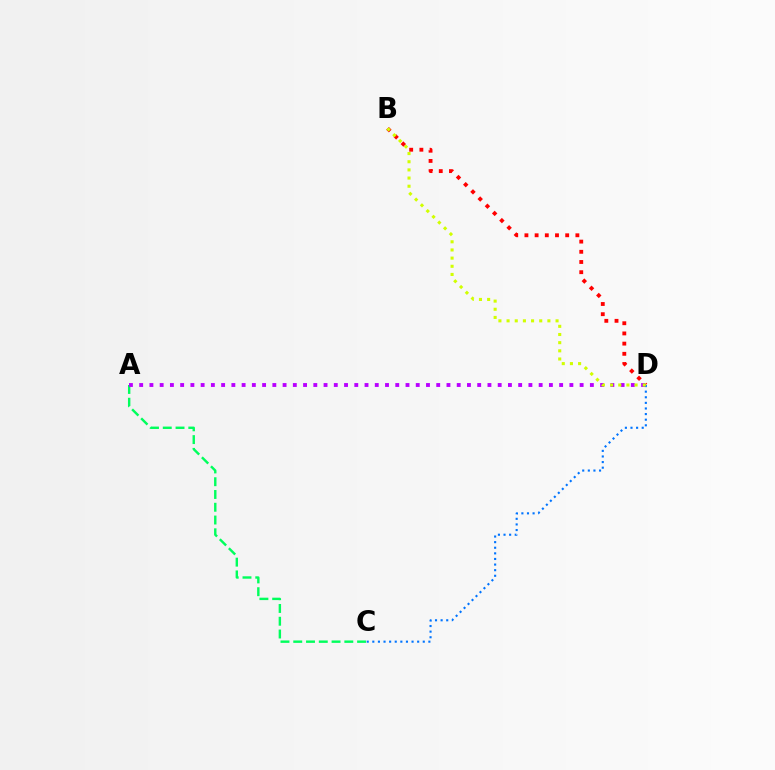{('B', 'D'): [{'color': '#ff0000', 'line_style': 'dotted', 'thickness': 2.77}, {'color': '#d1ff00', 'line_style': 'dotted', 'thickness': 2.22}], ('A', 'C'): [{'color': '#00ff5c', 'line_style': 'dashed', 'thickness': 1.73}], ('C', 'D'): [{'color': '#0074ff', 'line_style': 'dotted', 'thickness': 1.52}], ('A', 'D'): [{'color': '#b900ff', 'line_style': 'dotted', 'thickness': 2.78}]}